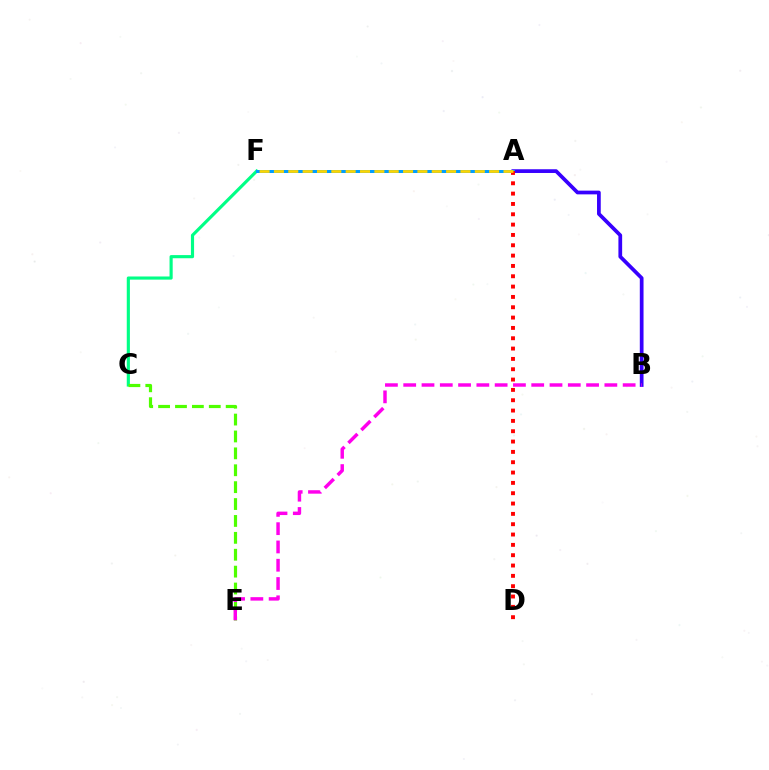{('A', 'B'): [{'color': '#3700ff', 'line_style': 'solid', 'thickness': 2.69}], ('C', 'F'): [{'color': '#00ff86', 'line_style': 'solid', 'thickness': 2.27}], ('C', 'E'): [{'color': '#4fff00', 'line_style': 'dashed', 'thickness': 2.3}], ('A', 'F'): [{'color': '#009eff', 'line_style': 'solid', 'thickness': 2.15}, {'color': '#ffd500', 'line_style': 'dashed', 'thickness': 1.95}], ('B', 'E'): [{'color': '#ff00ed', 'line_style': 'dashed', 'thickness': 2.48}], ('A', 'D'): [{'color': '#ff0000', 'line_style': 'dotted', 'thickness': 2.81}]}